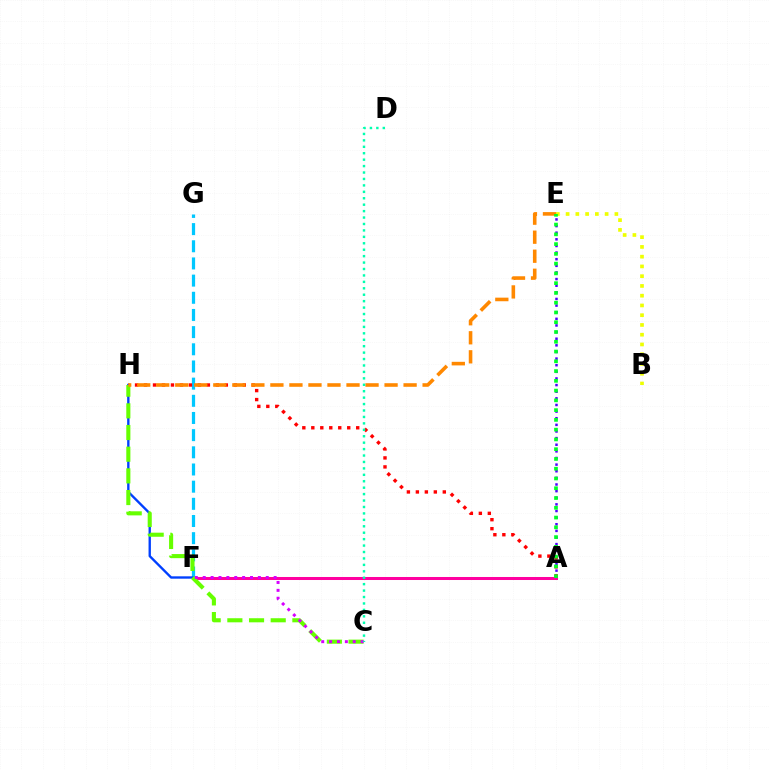{('F', 'G'): [{'color': '#00c7ff', 'line_style': 'dashed', 'thickness': 2.33}], ('A', 'E'): [{'color': '#4f00ff', 'line_style': 'dotted', 'thickness': 1.8}, {'color': '#00ff27', 'line_style': 'dotted', 'thickness': 2.65}], ('A', 'H'): [{'color': '#ff0000', 'line_style': 'dotted', 'thickness': 2.44}], ('A', 'F'): [{'color': '#ff00a0', 'line_style': 'solid', 'thickness': 2.17}], ('F', 'H'): [{'color': '#003fff', 'line_style': 'solid', 'thickness': 1.7}], ('C', 'H'): [{'color': '#66ff00', 'line_style': 'dashed', 'thickness': 2.94}], ('B', 'E'): [{'color': '#eeff00', 'line_style': 'dotted', 'thickness': 2.65}], ('C', 'F'): [{'color': '#d600ff', 'line_style': 'dotted', 'thickness': 2.14}], ('E', 'H'): [{'color': '#ff8800', 'line_style': 'dashed', 'thickness': 2.58}], ('C', 'D'): [{'color': '#00ffaf', 'line_style': 'dotted', 'thickness': 1.75}]}